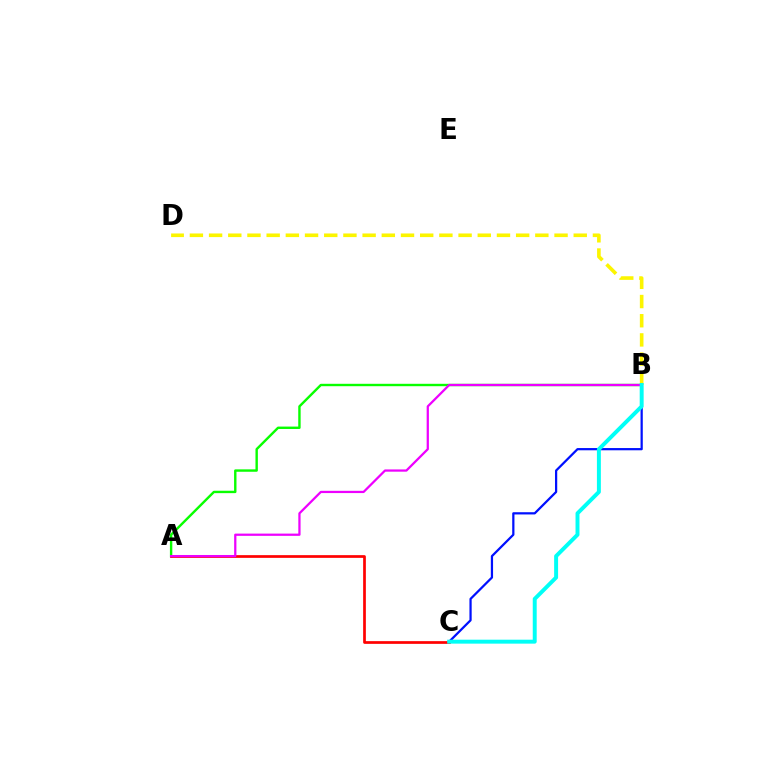{('B', 'D'): [{'color': '#fcf500', 'line_style': 'dashed', 'thickness': 2.61}], ('A', 'B'): [{'color': '#08ff00', 'line_style': 'solid', 'thickness': 1.73}, {'color': '#ee00ff', 'line_style': 'solid', 'thickness': 1.62}], ('A', 'C'): [{'color': '#ff0000', 'line_style': 'solid', 'thickness': 1.95}], ('B', 'C'): [{'color': '#0010ff', 'line_style': 'solid', 'thickness': 1.61}, {'color': '#00fff6', 'line_style': 'solid', 'thickness': 2.84}]}